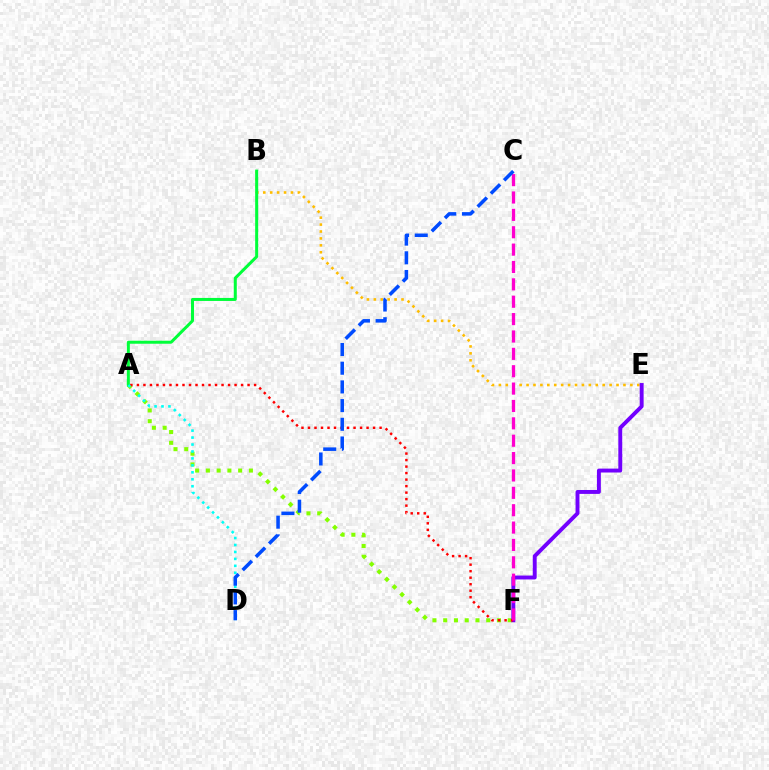{('B', 'E'): [{'color': '#ffbd00', 'line_style': 'dotted', 'thickness': 1.88}], ('A', 'F'): [{'color': '#84ff00', 'line_style': 'dotted', 'thickness': 2.92}, {'color': '#ff0000', 'line_style': 'dotted', 'thickness': 1.77}], ('A', 'B'): [{'color': '#00ff39', 'line_style': 'solid', 'thickness': 2.17}], ('E', 'F'): [{'color': '#7200ff', 'line_style': 'solid', 'thickness': 2.81}], ('A', 'D'): [{'color': '#00fff6', 'line_style': 'dotted', 'thickness': 1.89}], ('C', 'F'): [{'color': '#ff00cf', 'line_style': 'dashed', 'thickness': 2.36}], ('C', 'D'): [{'color': '#004bff', 'line_style': 'dashed', 'thickness': 2.54}]}